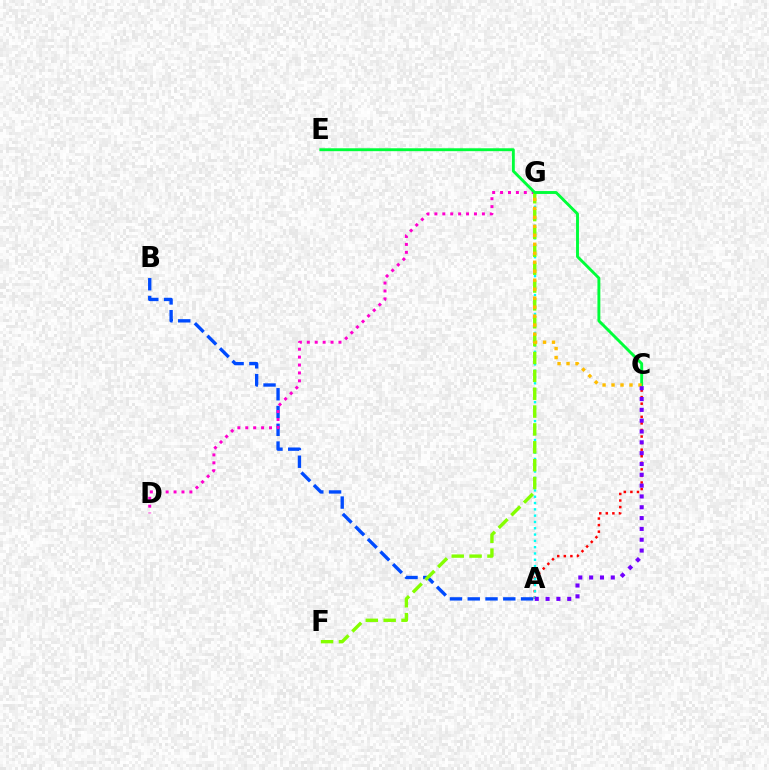{('A', 'C'): [{'color': '#ff0000', 'line_style': 'dotted', 'thickness': 1.78}, {'color': '#7200ff', 'line_style': 'dotted', 'thickness': 2.94}], ('A', 'B'): [{'color': '#004bff', 'line_style': 'dashed', 'thickness': 2.41}], ('A', 'G'): [{'color': '#00fff6', 'line_style': 'dotted', 'thickness': 1.71}], ('D', 'G'): [{'color': '#ff00cf', 'line_style': 'dotted', 'thickness': 2.15}], ('F', 'G'): [{'color': '#84ff00', 'line_style': 'dashed', 'thickness': 2.43}], ('C', 'E'): [{'color': '#00ff39', 'line_style': 'solid', 'thickness': 2.09}], ('C', 'G'): [{'color': '#ffbd00', 'line_style': 'dotted', 'thickness': 2.44}]}